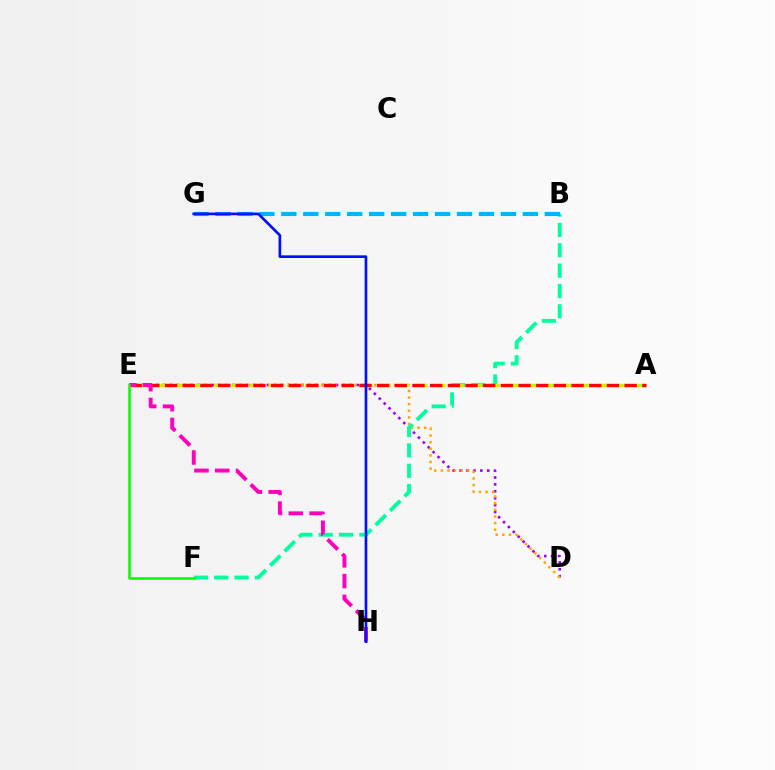{('D', 'E'): [{'color': '#9b00ff', 'line_style': 'dotted', 'thickness': 1.88}, {'color': '#ffa500', 'line_style': 'dotted', 'thickness': 1.8}], ('B', 'F'): [{'color': '#00ff9d', 'line_style': 'dashed', 'thickness': 2.77}], ('B', 'G'): [{'color': '#00b5ff', 'line_style': 'dashed', 'thickness': 2.98}], ('A', 'E'): [{'color': '#b3ff00', 'line_style': 'dashed', 'thickness': 2.48}, {'color': '#ff0000', 'line_style': 'dashed', 'thickness': 2.4}], ('E', 'H'): [{'color': '#ff00bd', 'line_style': 'dashed', 'thickness': 2.82}], ('E', 'F'): [{'color': '#08ff00', 'line_style': 'solid', 'thickness': 1.87}], ('G', 'H'): [{'color': '#0010ff', 'line_style': 'solid', 'thickness': 1.92}]}